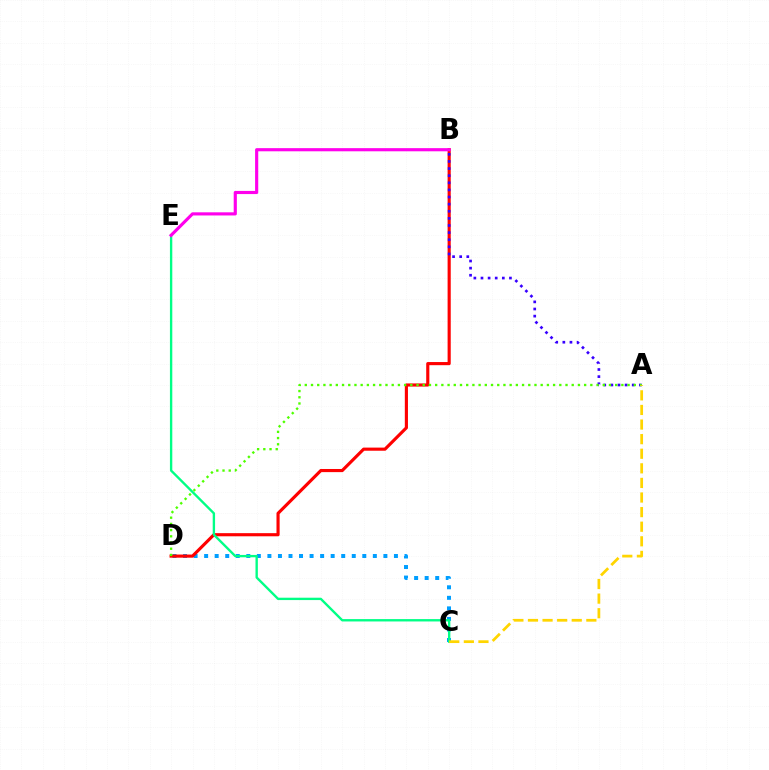{('C', 'D'): [{'color': '#009eff', 'line_style': 'dotted', 'thickness': 2.86}], ('B', 'D'): [{'color': '#ff0000', 'line_style': 'solid', 'thickness': 2.26}], ('A', 'B'): [{'color': '#3700ff', 'line_style': 'dotted', 'thickness': 1.93}], ('C', 'E'): [{'color': '#00ff86', 'line_style': 'solid', 'thickness': 1.7}], ('B', 'E'): [{'color': '#ff00ed', 'line_style': 'solid', 'thickness': 2.26}], ('A', 'D'): [{'color': '#4fff00', 'line_style': 'dotted', 'thickness': 1.69}], ('A', 'C'): [{'color': '#ffd500', 'line_style': 'dashed', 'thickness': 1.98}]}